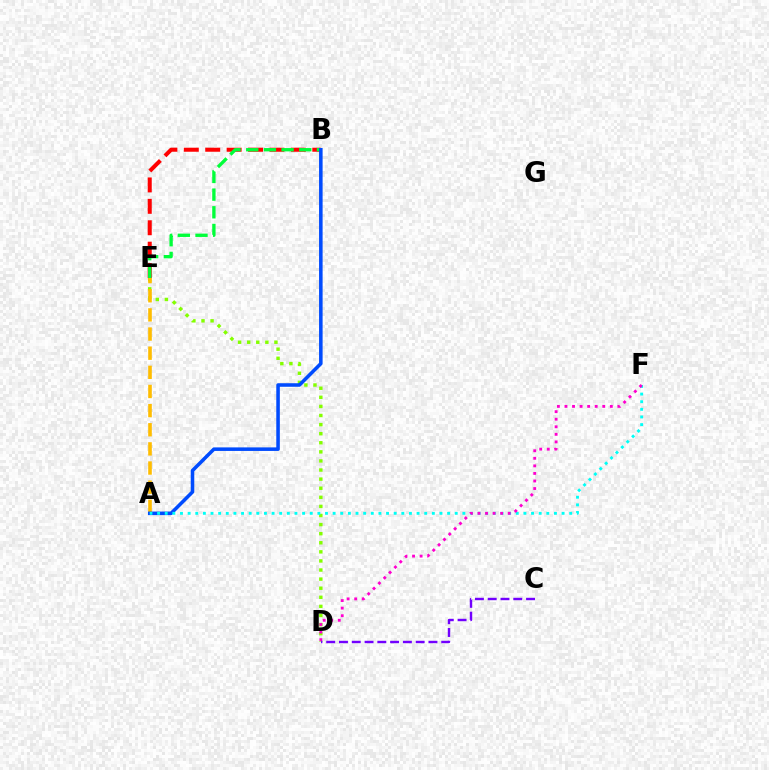{('D', 'E'): [{'color': '#84ff00', 'line_style': 'dotted', 'thickness': 2.47}], ('B', 'E'): [{'color': '#ff0000', 'line_style': 'dashed', 'thickness': 2.91}, {'color': '#00ff39', 'line_style': 'dashed', 'thickness': 2.4}], ('A', 'E'): [{'color': '#ffbd00', 'line_style': 'dashed', 'thickness': 2.6}], ('A', 'B'): [{'color': '#004bff', 'line_style': 'solid', 'thickness': 2.55}], ('A', 'F'): [{'color': '#00fff6', 'line_style': 'dotted', 'thickness': 2.07}], ('D', 'F'): [{'color': '#ff00cf', 'line_style': 'dotted', 'thickness': 2.05}], ('C', 'D'): [{'color': '#7200ff', 'line_style': 'dashed', 'thickness': 1.74}]}